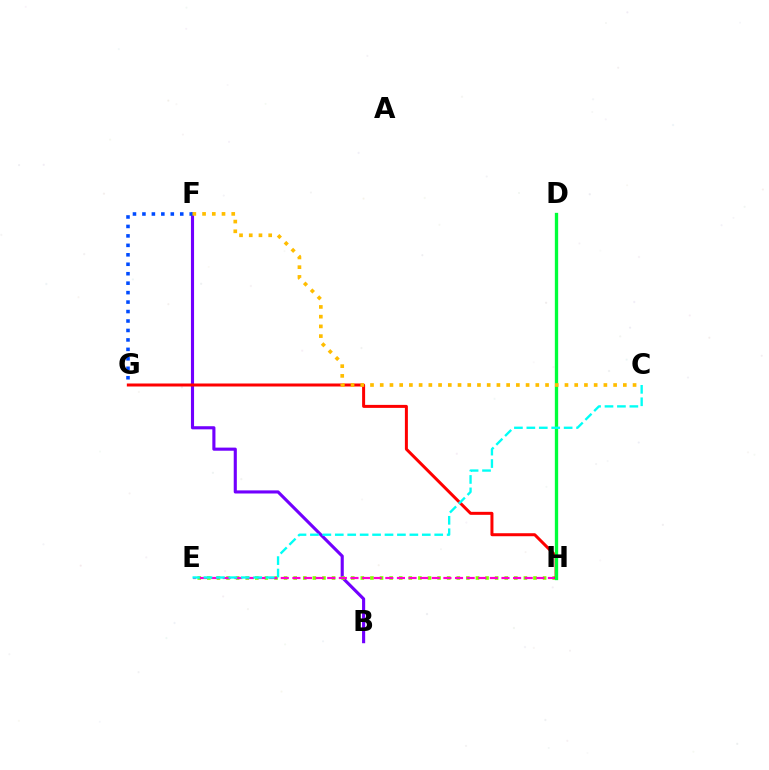{('B', 'F'): [{'color': '#7200ff', 'line_style': 'solid', 'thickness': 2.24}], ('E', 'H'): [{'color': '#84ff00', 'line_style': 'dotted', 'thickness': 2.61}, {'color': '#ff00cf', 'line_style': 'dashed', 'thickness': 1.58}], ('F', 'G'): [{'color': '#004bff', 'line_style': 'dotted', 'thickness': 2.57}], ('G', 'H'): [{'color': '#ff0000', 'line_style': 'solid', 'thickness': 2.16}], ('D', 'H'): [{'color': '#00ff39', 'line_style': 'solid', 'thickness': 2.39}], ('C', 'E'): [{'color': '#00fff6', 'line_style': 'dashed', 'thickness': 1.69}], ('C', 'F'): [{'color': '#ffbd00', 'line_style': 'dotted', 'thickness': 2.64}]}